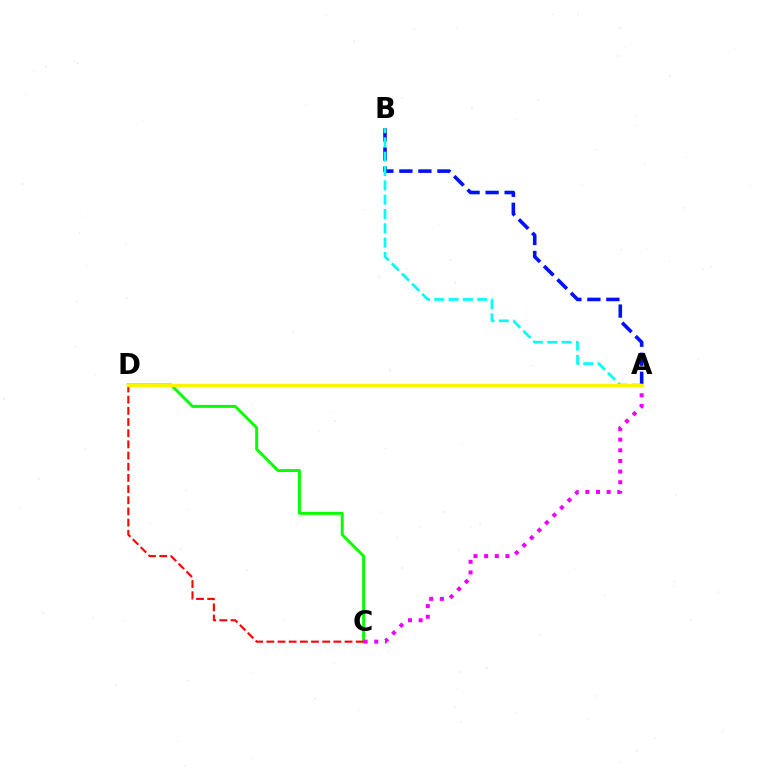{('C', 'D'): [{'color': '#08ff00', 'line_style': 'solid', 'thickness': 2.13}, {'color': '#ff0000', 'line_style': 'dashed', 'thickness': 1.52}], ('A', 'B'): [{'color': '#0010ff', 'line_style': 'dashed', 'thickness': 2.58}, {'color': '#00fff6', 'line_style': 'dashed', 'thickness': 1.95}], ('A', 'C'): [{'color': '#ee00ff', 'line_style': 'dotted', 'thickness': 2.89}], ('A', 'D'): [{'color': '#fcf500', 'line_style': 'solid', 'thickness': 2.45}]}